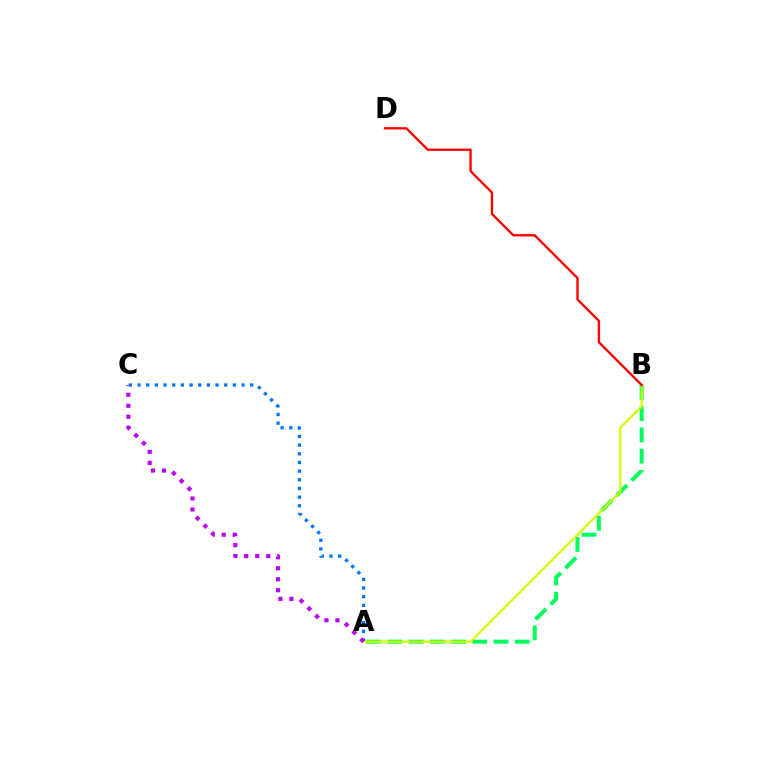{('A', 'C'): [{'color': '#0074ff', 'line_style': 'dotted', 'thickness': 2.35}, {'color': '#b900ff', 'line_style': 'dotted', 'thickness': 2.98}], ('A', 'B'): [{'color': '#00ff5c', 'line_style': 'dashed', 'thickness': 2.89}, {'color': '#d1ff00', 'line_style': 'solid', 'thickness': 1.61}], ('B', 'D'): [{'color': '#ff0000', 'line_style': 'solid', 'thickness': 1.69}]}